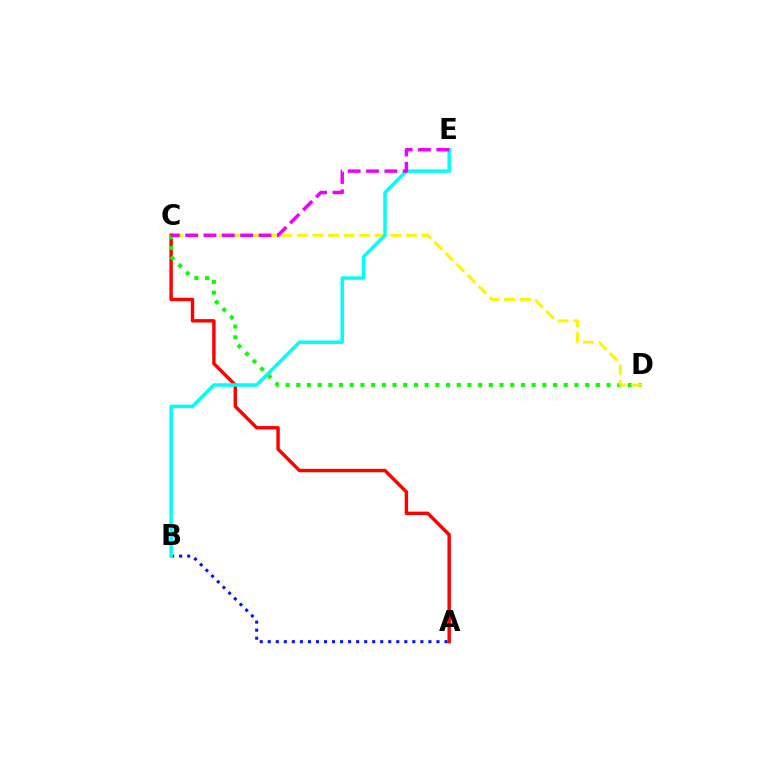{('A', 'C'): [{'color': '#ff0000', 'line_style': 'solid', 'thickness': 2.46}], ('A', 'B'): [{'color': '#0010ff', 'line_style': 'dotted', 'thickness': 2.18}], ('C', 'D'): [{'color': '#08ff00', 'line_style': 'dotted', 'thickness': 2.91}, {'color': '#fcf500', 'line_style': 'dashed', 'thickness': 2.12}], ('B', 'E'): [{'color': '#00fff6', 'line_style': 'solid', 'thickness': 2.51}], ('C', 'E'): [{'color': '#ee00ff', 'line_style': 'dashed', 'thickness': 2.49}]}